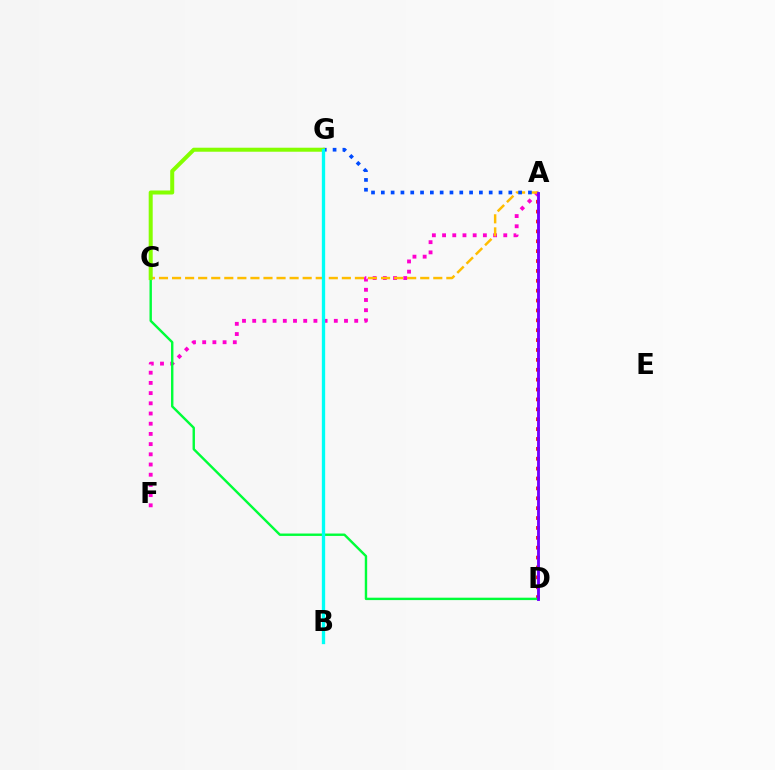{('A', 'D'): [{'color': '#ff0000', 'line_style': 'dotted', 'thickness': 2.69}, {'color': '#7200ff', 'line_style': 'solid', 'thickness': 2.07}], ('A', 'F'): [{'color': '#ff00cf', 'line_style': 'dotted', 'thickness': 2.77}], ('A', 'C'): [{'color': '#ffbd00', 'line_style': 'dashed', 'thickness': 1.77}], ('C', 'D'): [{'color': '#00ff39', 'line_style': 'solid', 'thickness': 1.73}], ('A', 'G'): [{'color': '#004bff', 'line_style': 'dotted', 'thickness': 2.66}], ('C', 'G'): [{'color': '#84ff00', 'line_style': 'solid', 'thickness': 2.89}], ('B', 'G'): [{'color': '#00fff6', 'line_style': 'solid', 'thickness': 2.39}]}